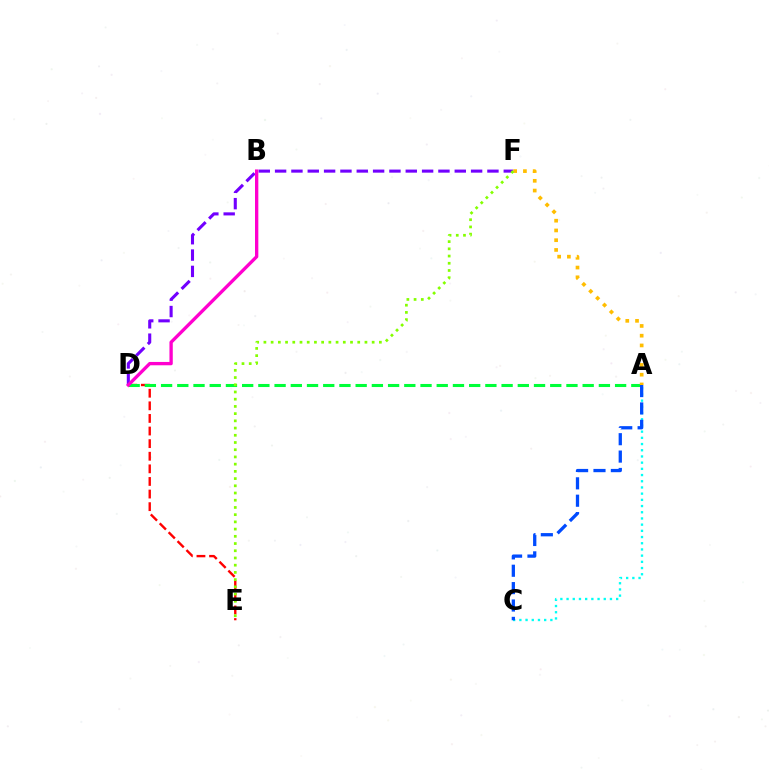{('D', 'E'): [{'color': '#ff0000', 'line_style': 'dashed', 'thickness': 1.71}], ('A', 'C'): [{'color': '#00fff6', 'line_style': 'dotted', 'thickness': 1.68}, {'color': '#004bff', 'line_style': 'dashed', 'thickness': 2.36}], ('D', 'F'): [{'color': '#7200ff', 'line_style': 'dashed', 'thickness': 2.22}], ('A', 'D'): [{'color': '#00ff39', 'line_style': 'dashed', 'thickness': 2.2}], ('A', 'F'): [{'color': '#ffbd00', 'line_style': 'dotted', 'thickness': 2.65}], ('B', 'D'): [{'color': '#ff00cf', 'line_style': 'solid', 'thickness': 2.4}], ('E', 'F'): [{'color': '#84ff00', 'line_style': 'dotted', 'thickness': 1.96}]}